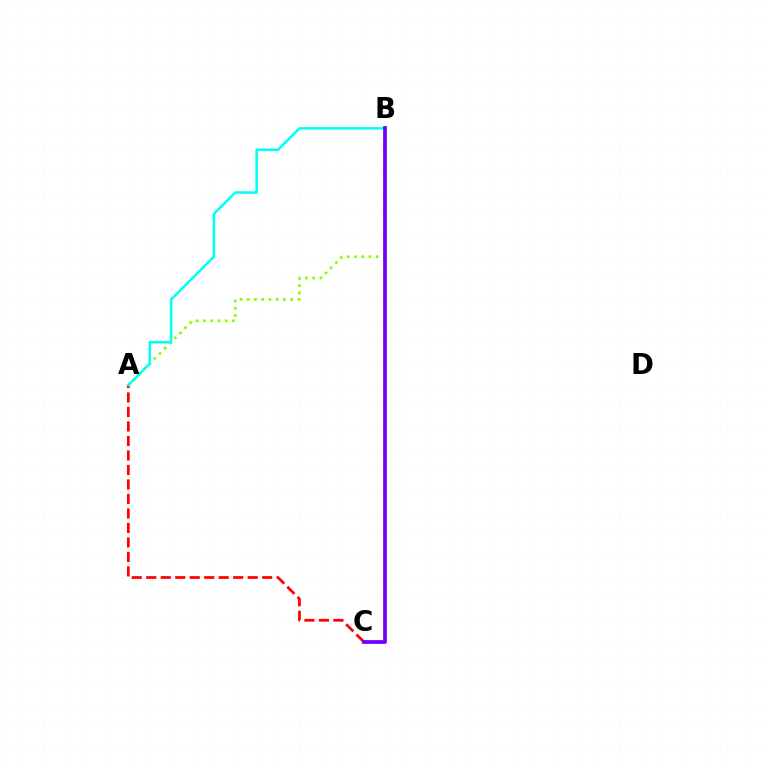{('A', 'C'): [{'color': '#ff0000', 'line_style': 'dashed', 'thickness': 1.97}], ('A', 'B'): [{'color': '#84ff00', 'line_style': 'dotted', 'thickness': 1.97}, {'color': '#00fff6', 'line_style': 'solid', 'thickness': 1.8}], ('B', 'C'): [{'color': '#7200ff', 'line_style': 'solid', 'thickness': 2.7}]}